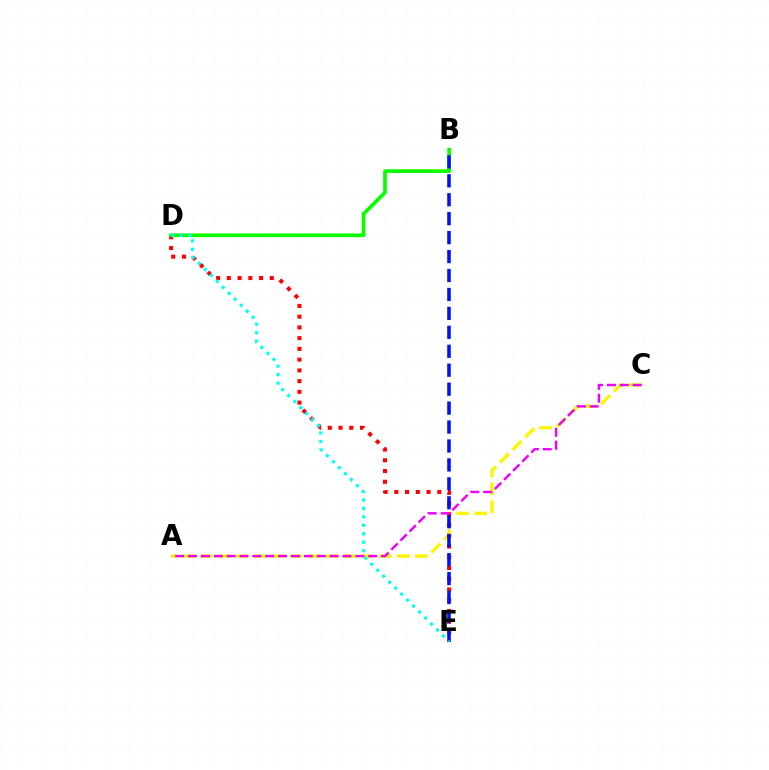{('A', 'C'): [{'color': '#fcf500', 'line_style': 'dashed', 'thickness': 2.43}, {'color': '#ee00ff', 'line_style': 'dashed', 'thickness': 1.75}], ('D', 'E'): [{'color': '#ff0000', 'line_style': 'dotted', 'thickness': 2.92}, {'color': '#00fff6', 'line_style': 'dotted', 'thickness': 2.3}], ('B', 'D'): [{'color': '#08ff00', 'line_style': 'solid', 'thickness': 2.66}], ('B', 'E'): [{'color': '#0010ff', 'line_style': 'dashed', 'thickness': 2.57}]}